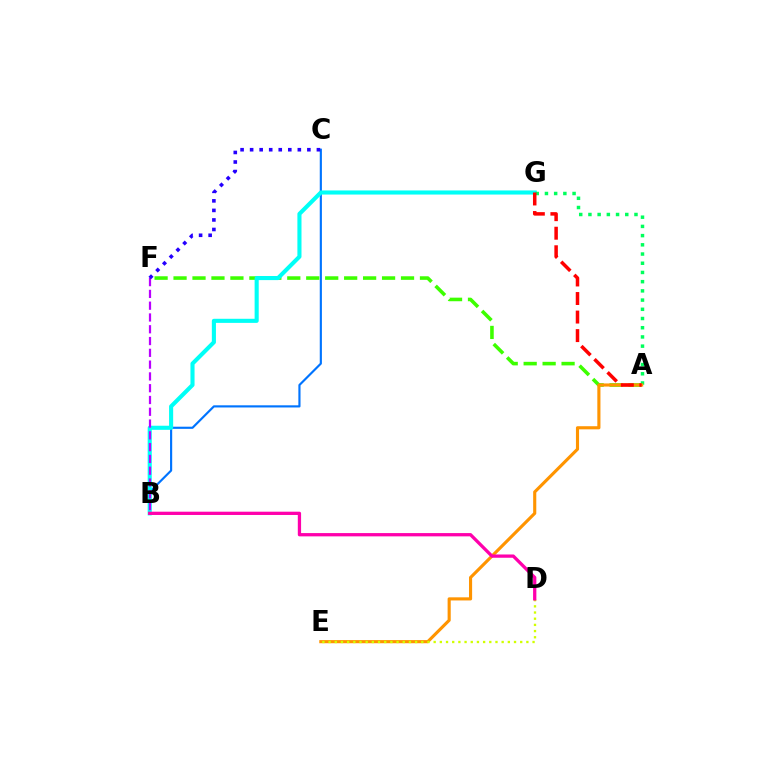{('B', 'C'): [{'color': '#0074ff', 'line_style': 'solid', 'thickness': 1.55}], ('A', 'F'): [{'color': '#3dff00', 'line_style': 'dashed', 'thickness': 2.58}], ('B', 'G'): [{'color': '#00fff6', 'line_style': 'solid', 'thickness': 2.95}], ('A', 'G'): [{'color': '#00ff5c', 'line_style': 'dotted', 'thickness': 2.5}, {'color': '#ff0000', 'line_style': 'dashed', 'thickness': 2.52}], ('B', 'F'): [{'color': '#b900ff', 'line_style': 'dashed', 'thickness': 1.6}], ('A', 'E'): [{'color': '#ff9400', 'line_style': 'solid', 'thickness': 2.25}], ('C', 'F'): [{'color': '#2500ff', 'line_style': 'dotted', 'thickness': 2.59}], ('D', 'E'): [{'color': '#d1ff00', 'line_style': 'dotted', 'thickness': 1.68}], ('B', 'D'): [{'color': '#ff00ac', 'line_style': 'solid', 'thickness': 2.36}]}